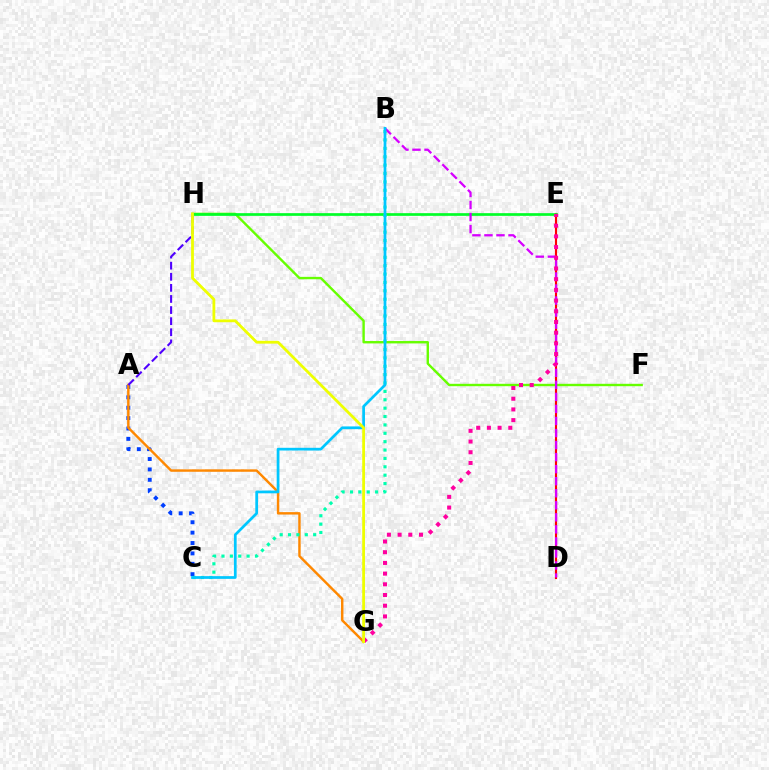{('A', 'C'): [{'color': '#003fff', 'line_style': 'dotted', 'thickness': 2.82}], ('A', 'G'): [{'color': '#ff8800', 'line_style': 'solid', 'thickness': 1.75}], ('D', 'E'): [{'color': '#ff0000', 'line_style': 'solid', 'thickness': 1.54}], ('A', 'H'): [{'color': '#4f00ff', 'line_style': 'dashed', 'thickness': 1.51}], ('F', 'H'): [{'color': '#66ff00', 'line_style': 'solid', 'thickness': 1.72}], ('E', 'H'): [{'color': '#00ff27', 'line_style': 'solid', 'thickness': 1.94}], ('B', 'C'): [{'color': '#00ffaf', 'line_style': 'dotted', 'thickness': 2.28}, {'color': '#00c7ff', 'line_style': 'solid', 'thickness': 1.96}], ('B', 'D'): [{'color': '#d600ff', 'line_style': 'dashed', 'thickness': 1.64}], ('E', 'G'): [{'color': '#ff00a0', 'line_style': 'dotted', 'thickness': 2.91}], ('G', 'H'): [{'color': '#eeff00', 'line_style': 'solid', 'thickness': 2.01}]}